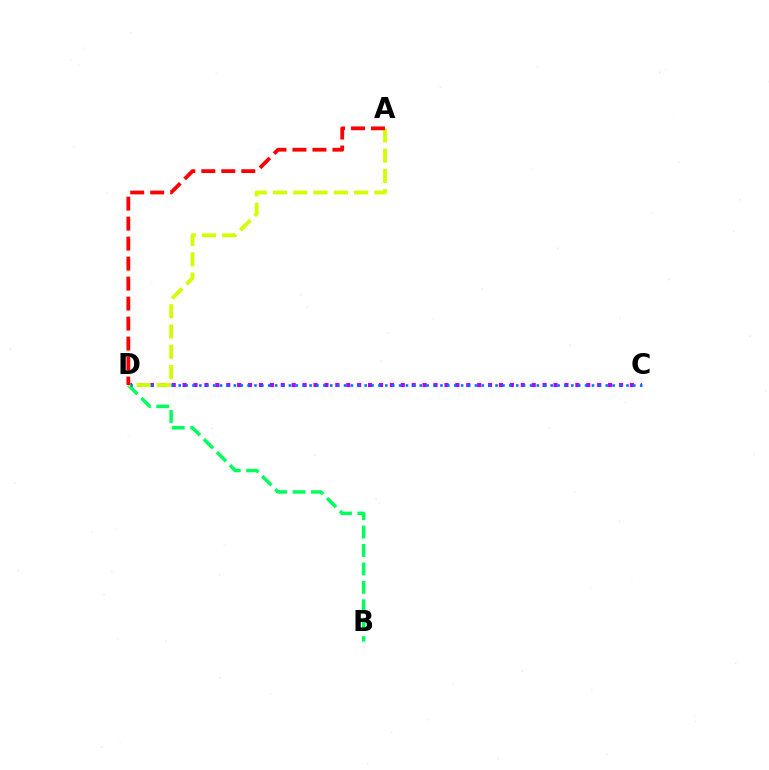{('C', 'D'): [{'color': '#b900ff', 'line_style': 'dotted', 'thickness': 2.96}, {'color': '#0074ff', 'line_style': 'dotted', 'thickness': 1.87}], ('B', 'D'): [{'color': '#00ff5c', 'line_style': 'dashed', 'thickness': 2.5}], ('A', 'D'): [{'color': '#d1ff00', 'line_style': 'dashed', 'thickness': 2.75}, {'color': '#ff0000', 'line_style': 'dashed', 'thickness': 2.72}]}